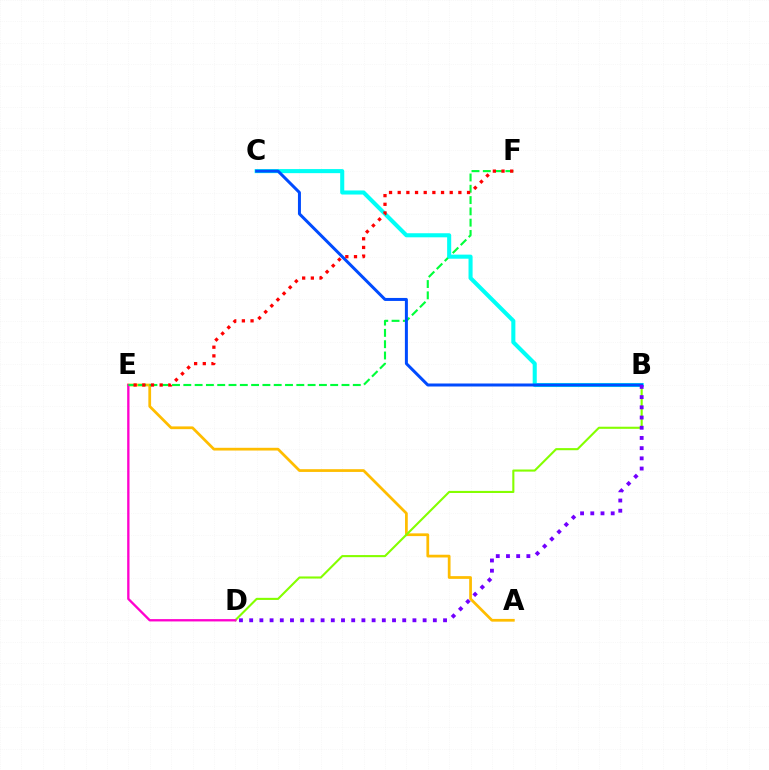{('A', 'E'): [{'color': '#ffbd00', 'line_style': 'solid', 'thickness': 1.97}], ('B', 'D'): [{'color': '#84ff00', 'line_style': 'solid', 'thickness': 1.51}, {'color': '#7200ff', 'line_style': 'dotted', 'thickness': 2.77}], ('D', 'E'): [{'color': '#ff00cf', 'line_style': 'solid', 'thickness': 1.68}], ('E', 'F'): [{'color': '#00ff39', 'line_style': 'dashed', 'thickness': 1.53}, {'color': '#ff0000', 'line_style': 'dotted', 'thickness': 2.36}], ('B', 'C'): [{'color': '#00fff6', 'line_style': 'solid', 'thickness': 2.93}, {'color': '#004bff', 'line_style': 'solid', 'thickness': 2.16}]}